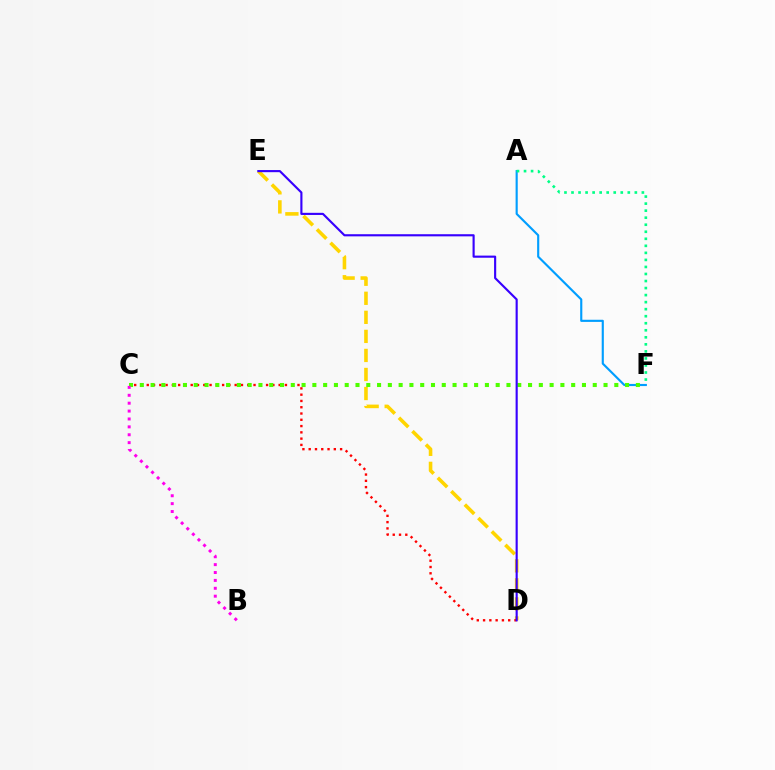{('D', 'E'): [{'color': '#ffd500', 'line_style': 'dashed', 'thickness': 2.59}, {'color': '#3700ff', 'line_style': 'solid', 'thickness': 1.54}], ('C', 'D'): [{'color': '#ff0000', 'line_style': 'dotted', 'thickness': 1.71}], ('A', 'F'): [{'color': '#009eff', 'line_style': 'solid', 'thickness': 1.54}, {'color': '#00ff86', 'line_style': 'dotted', 'thickness': 1.91}], ('C', 'F'): [{'color': '#4fff00', 'line_style': 'dotted', 'thickness': 2.93}], ('B', 'C'): [{'color': '#ff00ed', 'line_style': 'dotted', 'thickness': 2.14}]}